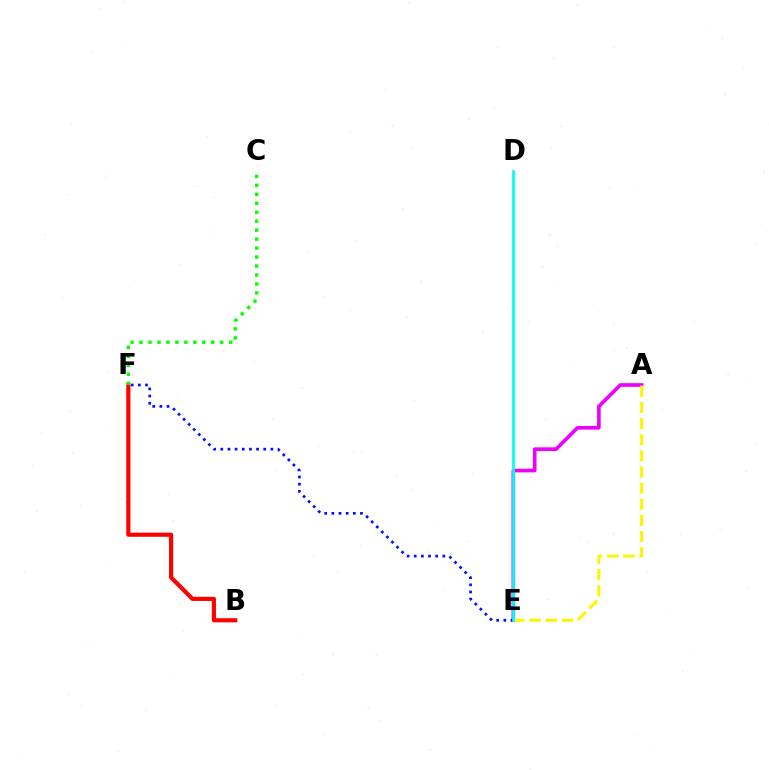{('A', 'E'): [{'color': '#ee00ff', 'line_style': 'solid', 'thickness': 2.62}, {'color': '#fcf500', 'line_style': 'dashed', 'thickness': 2.19}], ('E', 'F'): [{'color': '#0010ff', 'line_style': 'dotted', 'thickness': 1.94}], ('D', 'E'): [{'color': '#00fff6', 'line_style': 'solid', 'thickness': 1.96}], ('B', 'F'): [{'color': '#ff0000', 'line_style': 'solid', 'thickness': 2.99}], ('C', 'F'): [{'color': '#08ff00', 'line_style': 'dotted', 'thickness': 2.44}]}